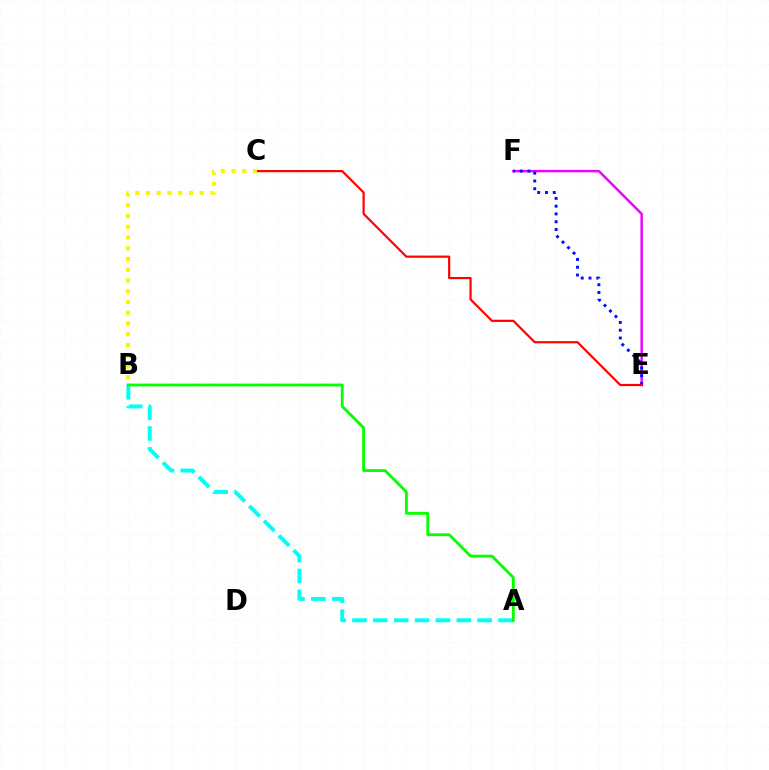{('A', 'B'): [{'color': '#00fff6', 'line_style': 'dashed', 'thickness': 2.83}, {'color': '#08ff00', 'line_style': 'solid', 'thickness': 2.04}], ('E', 'F'): [{'color': '#ee00ff', 'line_style': 'solid', 'thickness': 1.76}, {'color': '#0010ff', 'line_style': 'dotted', 'thickness': 2.11}], ('C', 'E'): [{'color': '#ff0000', 'line_style': 'solid', 'thickness': 1.57}], ('B', 'C'): [{'color': '#fcf500', 'line_style': 'dotted', 'thickness': 2.92}]}